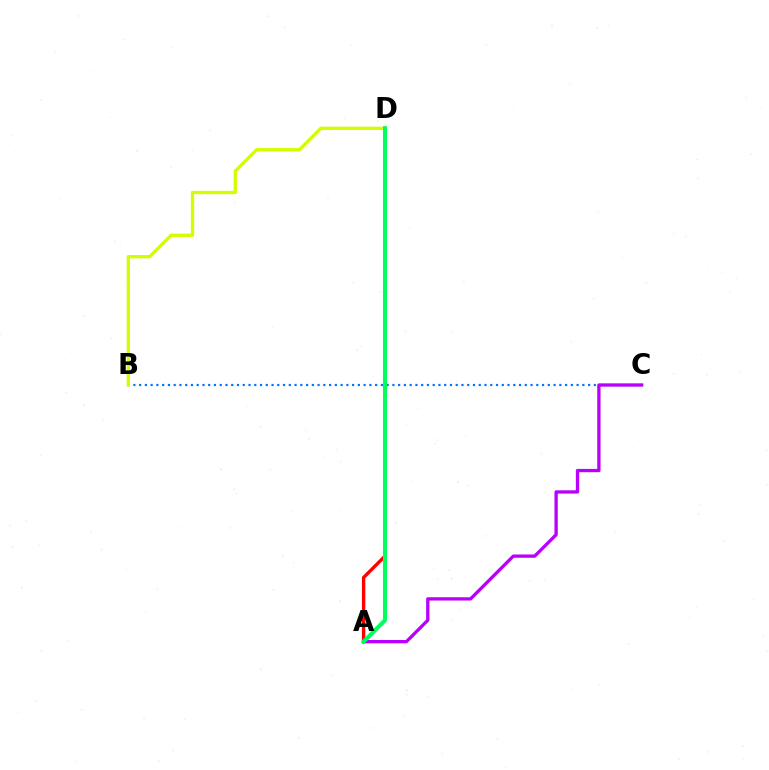{('B', 'C'): [{'color': '#0074ff', 'line_style': 'dotted', 'thickness': 1.56}], ('A', 'D'): [{'color': '#ff0000', 'line_style': 'solid', 'thickness': 2.42}, {'color': '#00ff5c', 'line_style': 'solid', 'thickness': 2.94}], ('A', 'C'): [{'color': '#b900ff', 'line_style': 'solid', 'thickness': 2.38}], ('B', 'D'): [{'color': '#d1ff00', 'line_style': 'solid', 'thickness': 2.41}]}